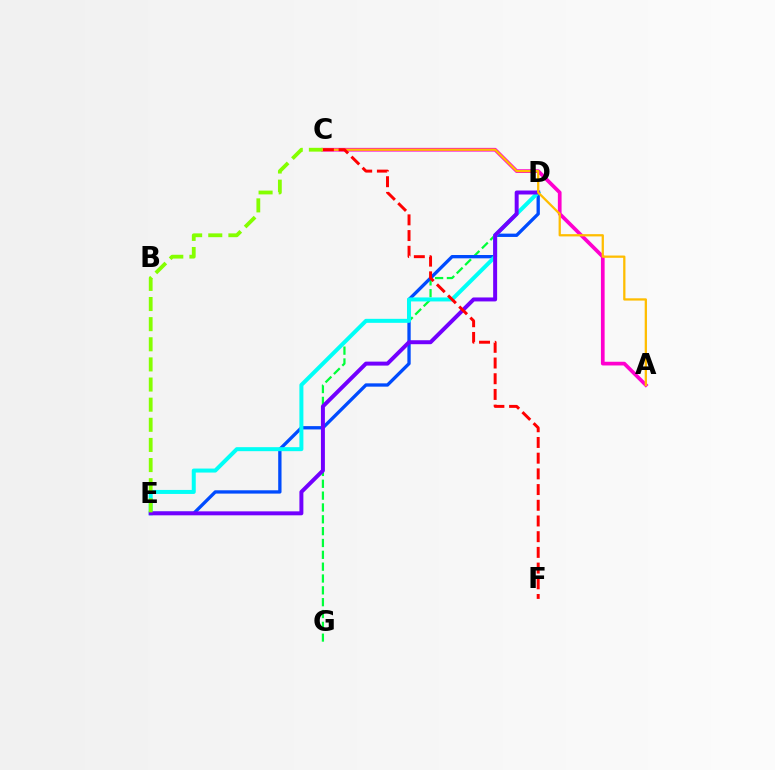{('D', 'G'): [{'color': '#00ff39', 'line_style': 'dashed', 'thickness': 1.61}], ('A', 'C'): [{'color': '#ff00cf', 'line_style': 'solid', 'thickness': 2.67}, {'color': '#ffbd00', 'line_style': 'solid', 'thickness': 1.63}], ('D', 'E'): [{'color': '#004bff', 'line_style': 'solid', 'thickness': 2.39}, {'color': '#00fff6', 'line_style': 'solid', 'thickness': 2.88}, {'color': '#7200ff', 'line_style': 'solid', 'thickness': 2.85}], ('C', 'E'): [{'color': '#84ff00', 'line_style': 'dashed', 'thickness': 2.73}], ('C', 'F'): [{'color': '#ff0000', 'line_style': 'dashed', 'thickness': 2.13}]}